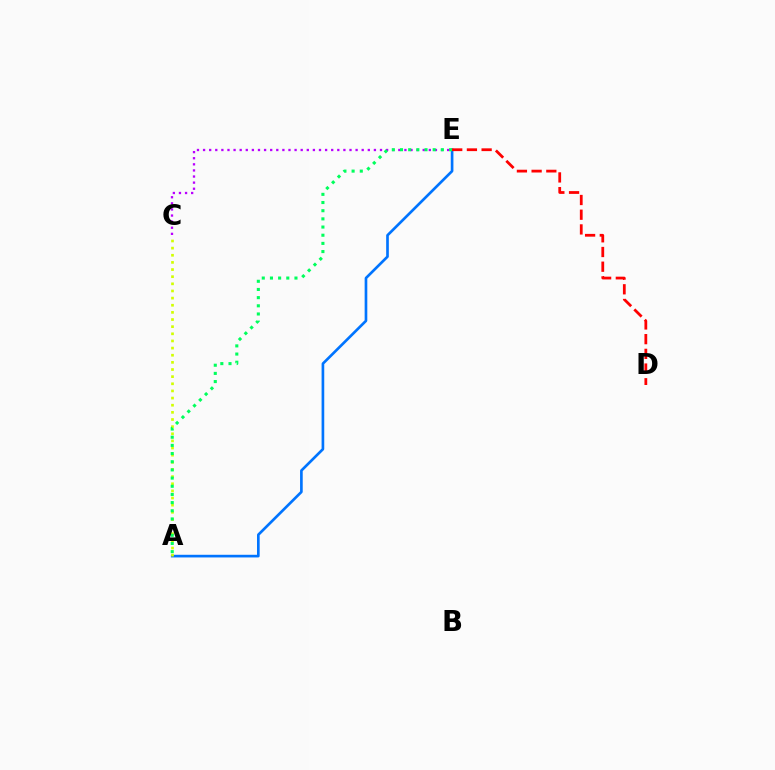{('A', 'E'): [{'color': '#0074ff', 'line_style': 'solid', 'thickness': 1.92}, {'color': '#00ff5c', 'line_style': 'dotted', 'thickness': 2.22}], ('A', 'C'): [{'color': '#d1ff00', 'line_style': 'dotted', 'thickness': 1.94}], ('C', 'E'): [{'color': '#b900ff', 'line_style': 'dotted', 'thickness': 1.66}], ('D', 'E'): [{'color': '#ff0000', 'line_style': 'dashed', 'thickness': 2.0}]}